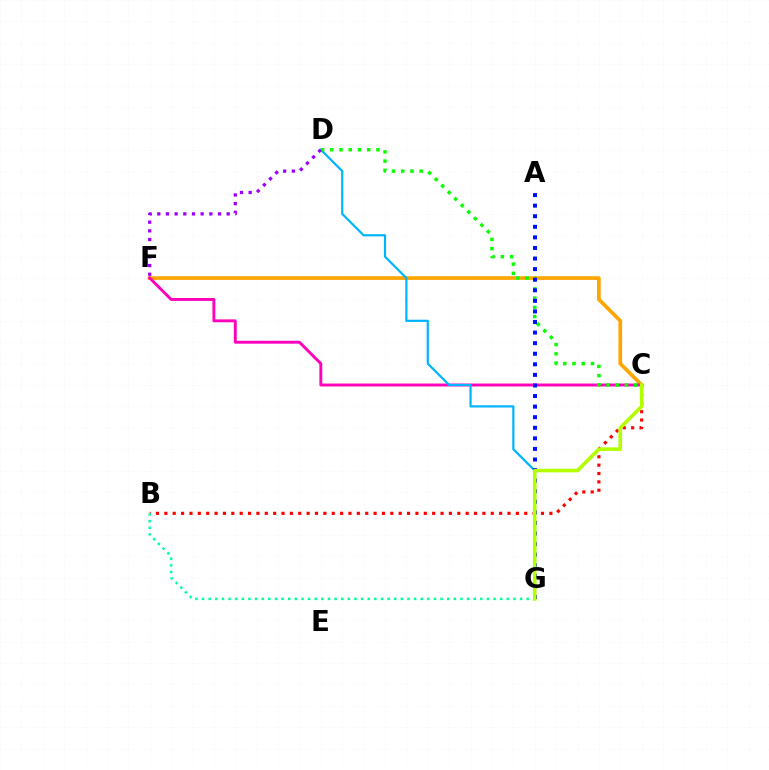{('B', 'C'): [{'color': '#ff0000', 'line_style': 'dotted', 'thickness': 2.27}], ('C', 'F'): [{'color': '#ffa500', 'line_style': 'solid', 'thickness': 2.65}, {'color': '#ff00bd', 'line_style': 'solid', 'thickness': 2.1}], ('B', 'G'): [{'color': '#00ff9d', 'line_style': 'dotted', 'thickness': 1.8}], ('D', 'G'): [{'color': '#00b5ff', 'line_style': 'solid', 'thickness': 1.59}], ('C', 'D'): [{'color': '#08ff00', 'line_style': 'dotted', 'thickness': 2.51}], ('A', 'G'): [{'color': '#0010ff', 'line_style': 'dotted', 'thickness': 2.87}], ('D', 'F'): [{'color': '#9b00ff', 'line_style': 'dotted', 'thickness': 2.36}], ('C', 'G'): [{'color': '#b3ff00', 'line_style': 'solid', 'thickness': 2.6}]}